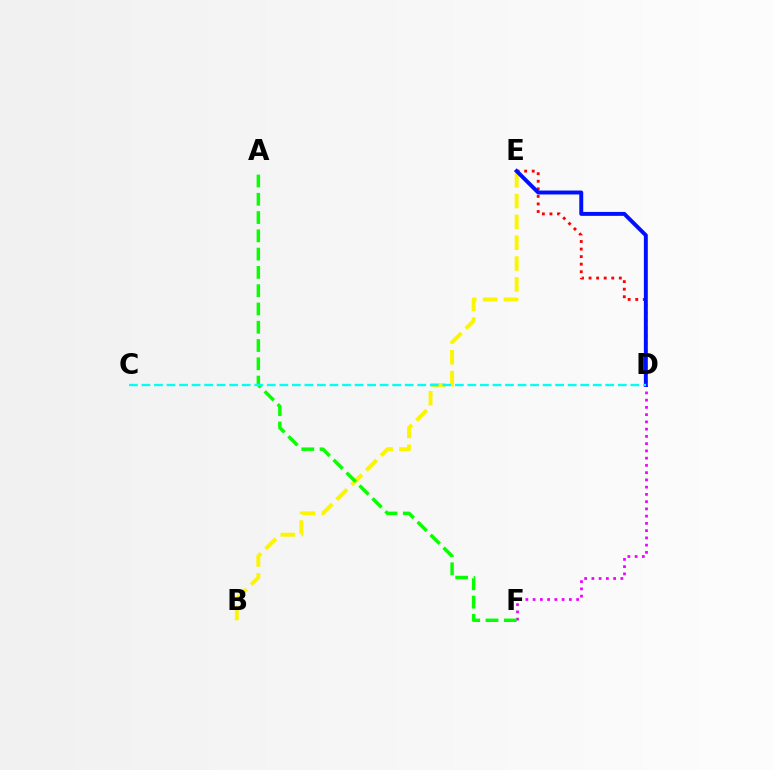{('B', 'E'): [{'color': '#fcf500', 'line_style': 'dashed', 'thickness': 2.83}], ('D', 'F'): [{'color': '#ee00ff', 'line_style': 'dotted', 'thickness': 1.97}], ('D', 'E'): [{'color': '#ff0000', 'line_style': 'dotted', 'thickness': 2.05}, {'color': '#0010ff', 'line_style': 'solid', 'thickness': 2.83}], ('A', 'F'): [{'color': '#08ff00', 'line_style': 'dashed', 'thickness': 2.48}], ('C', 'D'): [{'color': '#00fff6', 'line_style': 'dashed', 'thickness': 1.7}]}